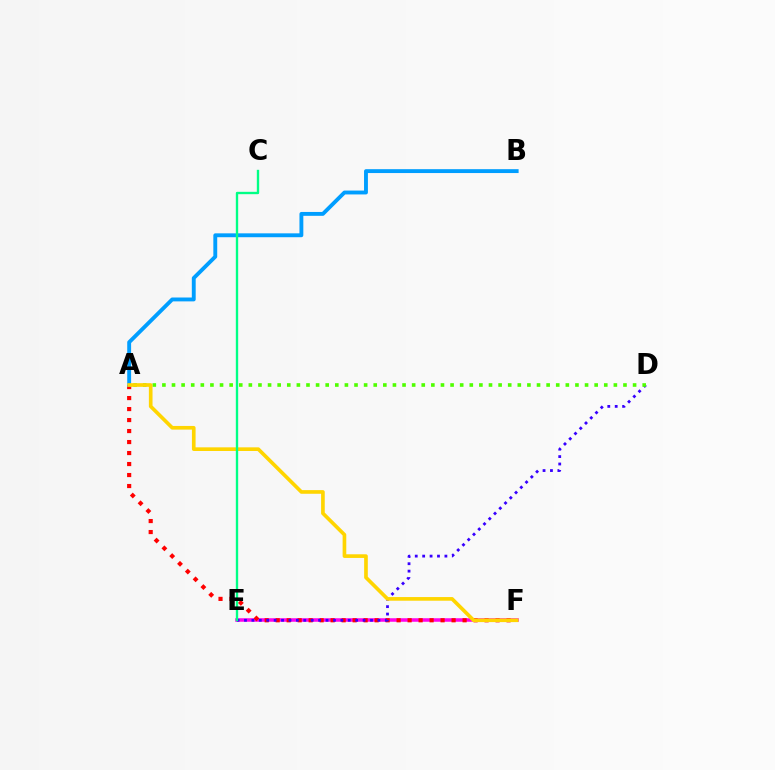{('E', 'F'): [{'color': '#ff00ed', 'line_style': 'solid', 'thickness': 2.54}], ('A', 'F'): [{'color': '#ff0000', 'line_style': 'dotted', 'thickness': 2.99}, {'color': '#ffd500', 'line_style': 'solid', 'thickness': 2.63}], ('A', 'B'): [{'color': '#009eff', 'line_style': 'solid', 'thickness': 2.79}], ('D', 'E'): [{'color': '#3700ff', 'line_style': 'dotted', 'thickness': 2.01}], ('A', 'D'): [{'color': '#4fff00', 'line_style': 'dotted', 'thickness': 2.61}], ('C', 'E'): [{'color': '#00ff86', 'line_style': 'solid', 'thickness': 1.7}]}